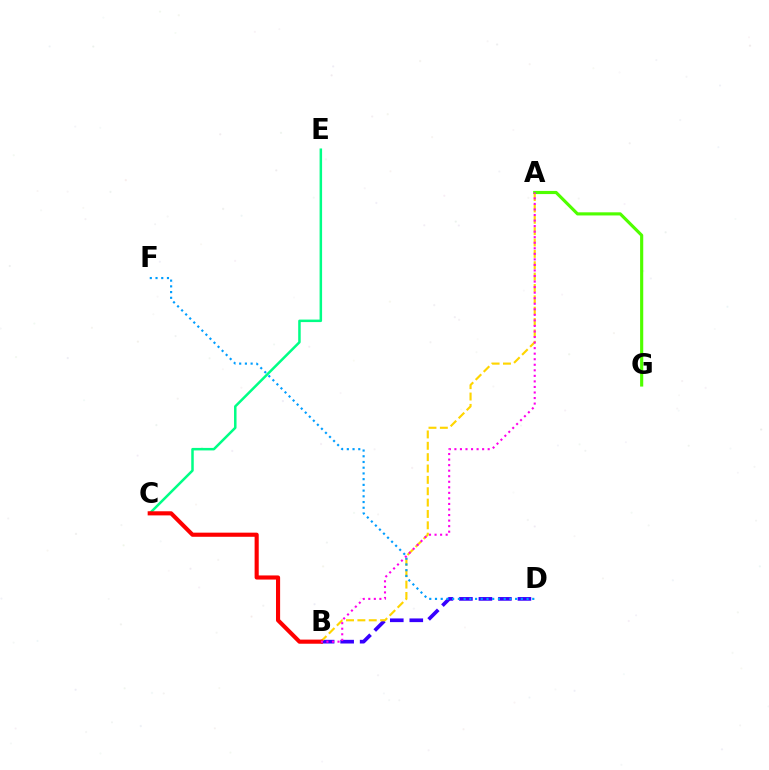{('A', 'G'): [{'color': '#4fff00', 'line_style': 'solid', 'thickness': 2.26}], ('B', 'D'): [{'color': '#3700ff', 'line_style': 'dashed', 'thickness': 2.65}], ('C', 'E'): [{'color': '#00ff86', 'line_style': 'solid', 'thickness': 1.8}], ('A', 'B'): [{'color': '#ffd500', 'line_style': 'dashed', 'thickness': 1.54}, {'color': '#ff00ed', 'line_style': 'dotted', 'thickness': 1.51}], ('B', 'C'): [{'color': '#ff0000', 'line_style': 'solid', 'thickness': 2.97}], ('D', 'F'): [{'color': '#009eff', 'line_style': 'dotted', 'thickness': 1.55}]}